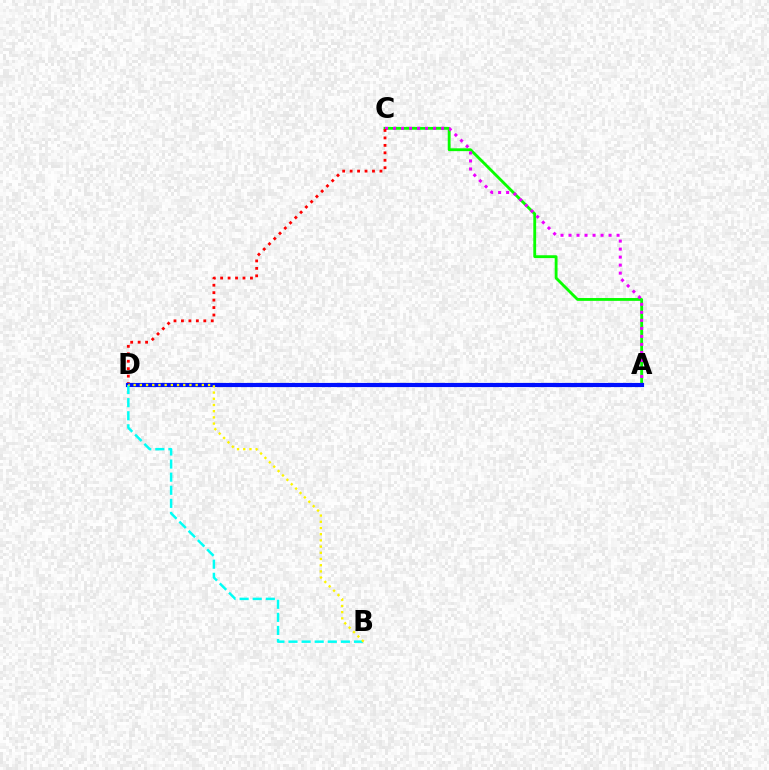{('A', 'C'): [{'color': '#08ff00', 'line_style': 'solid', 'thickness': 2.04}, {'color': '#ee00ff', 'line_style': 'dotted', 'thickness': 2.18}], ('C', 'D'): [{'color': '#ff0000', 'line_style': 'dotted', 'thickness': 2.02}], ('A', 'D'): [{'color': '#0010ff', 'line_style': 'solid', 'thickness': 2.99}], ('B', 'D'): [{'color': '#00fff6', 'line_style': 'dashed', 'thickness': 1.78}, {'color': '#fcf500', 'line_style': 'dotted', 'thickness': 1.68}]}